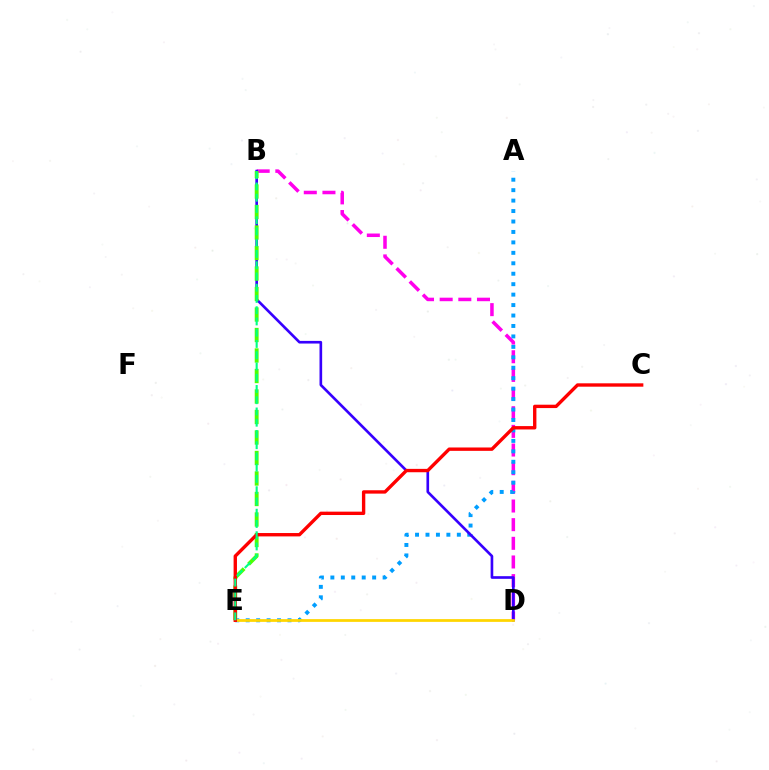{('B', 'D'): [{'color': '#ff00ed', 'line_style': 'dashed', 'thickness': 2.53}, {'color': '#3700ff', 'line_style': 'solid', 'thickness': 1.91}], ('A', 'E'): [{'color': '#009eff', 'line_style': 'dotted', 'thickness': 2.84}], ('B', 'E'): [{'color': '#4fff00', 'line_style': 'dashed', 'thickness': 2.78}, {'color': '#00ff86', 'line_style': 'dashed', 'thickness': 1.53}], ('D', 'E'): [{'color': '#ffd500', 'line_style': 'solid', 'thickness': 1.99}], ('C', 'E'): [{'color': '#ff0000', 'line_style': 'solid', 'thickness': 2.43}]}